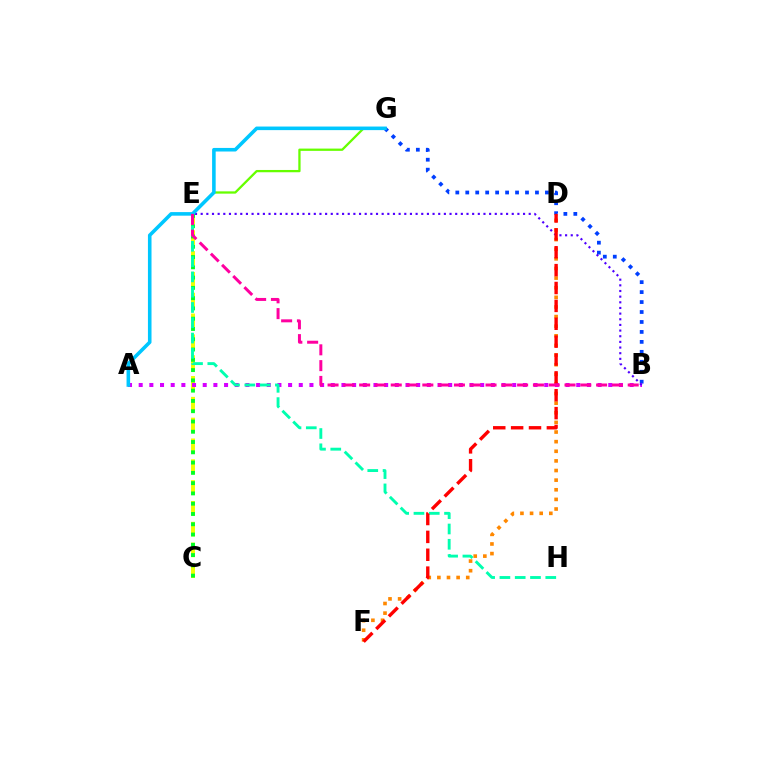{('C', 'E'): [{'color': '#eeff00', 'line_style': 'dashed', 'thickness': 2.83}, {'color': '#00ff27', 'line_style': 'dotted', 'thickness': 2.79}], ('D', 'F'): [{'color': '#ff8800', 'line_style': 'dotted', 'thickness': 2.61}, {'color': '#ff0000', 'line_style': 'dashed', 'thickness': 2.43}], ('B', 'G'): [{'color': '#003fff', 'line_style': 'dotted', 'thickness': 2.71}], ('A', 'B'): [{'color': '#d600ff', 'line_style': 'dotted', 'thickness': 2.9}], ('B', 'E'): [{'color': '#4f00ff', 'line_style': 'dotted', 'thickness': 1.54}, {'color': '#ff00a0', 'line_style': 'dashed', 'thickness': 2.15}], ('E', 'G'): [{'color': '#66ff00', 'line_style': 'solid', 'thickness': 1.64}], ('E', 'H'): [{'color': '#00ffaf', 'line_style': 'dashed', 'thickness': 2.08}], ('A', 'G'): [{'color': '#00c7ff', 'line_style': 'solid', 'thickness': 2.58}]}